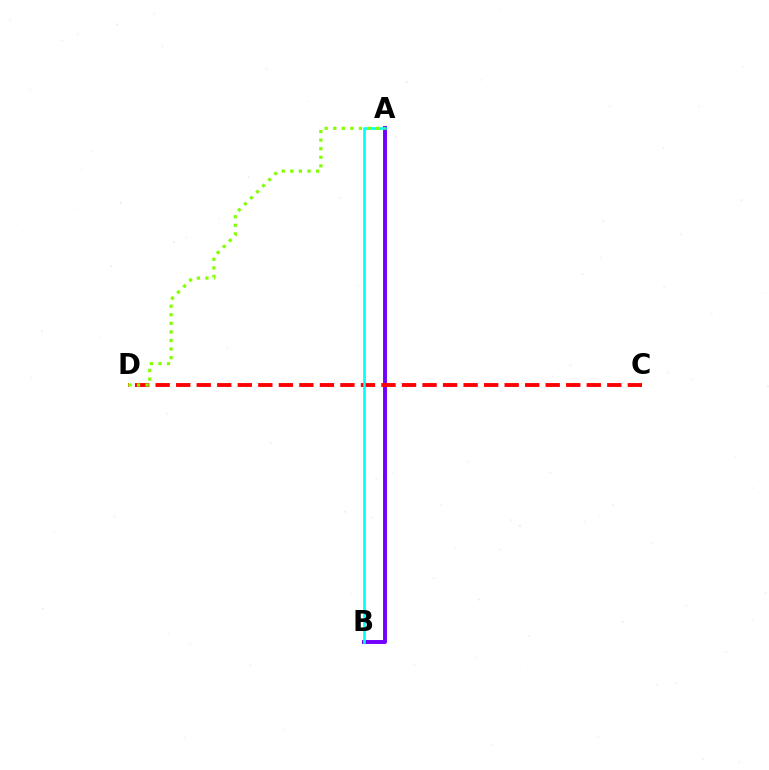{('A', 'B'): [{'color': '#7200ff', 'line_style': 'solid', 'thickness': 2.82}, {'color': '#00fff6', 'line_style': 'solid', 'thickness': 1.9}], ('C', 'D'): [{'color': '#ff0000', 'line_style': 'dashed', 'thickness': 2.79}], ('A', 'D'): [{'color': '#84ff00', 'line_style': 'dotted', 'thickness': 2.33}]}